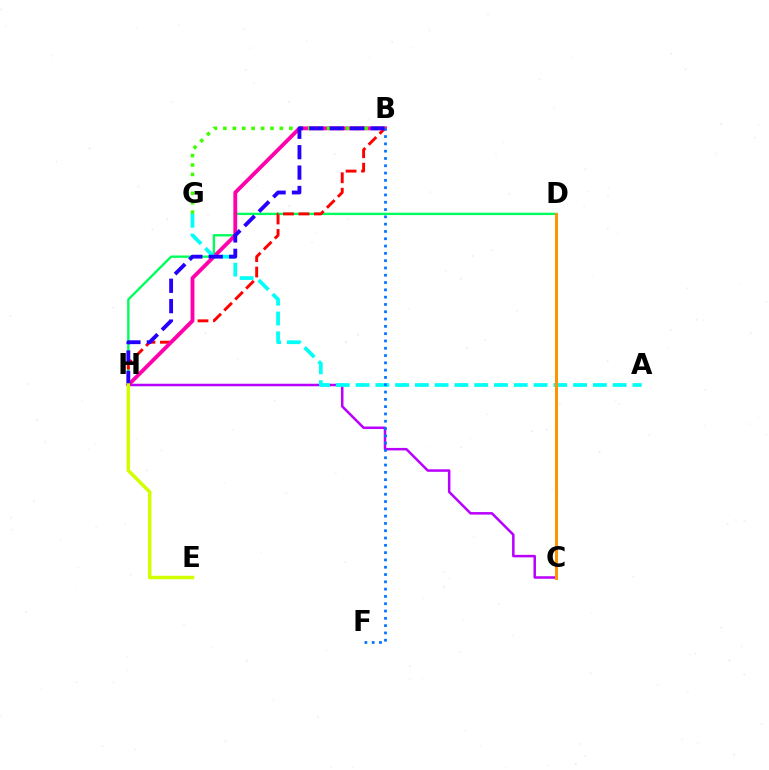{('C', 'H'): [{'color': '#b900ff', 'line_style': 'solid', 'thickness': 1.81}], ('D', 'H'): [{'color': '#00ff5c', 'line_style': 'solid', 'thickness': 1.7}], ('B', 'H'): [{'color': '#ff0000', 'line_style': 'dashed', 'thickness': 2.1}, {'color': '#ff00ac', 'line_style': 'solid', 'thickness': 2.77}, {'color': '#2500ff', 'line_style': 'dashed', 'thickness': 2.77}], ('B', 'G'): [{'color': '#3dff00', 'line_style': 'dotted', 'thickness': 2.56}], ('A', 'G'): [{'color': '#00fff6', 'line_style': 'dashed', 'thickness': 2.69}], ('B', 'F'): [{'color': '#0074ff', 'line_style': 'dotted', 'thickness': 1.98}], ('E', 'H'): [{'color': '#d1ff00', 'line_style': 'solid', 'thickness': 2.51}], ('C', 'D'): [{'color': '#ff9400', 'line_style': 'solid', 'thickness': 2.15}]}